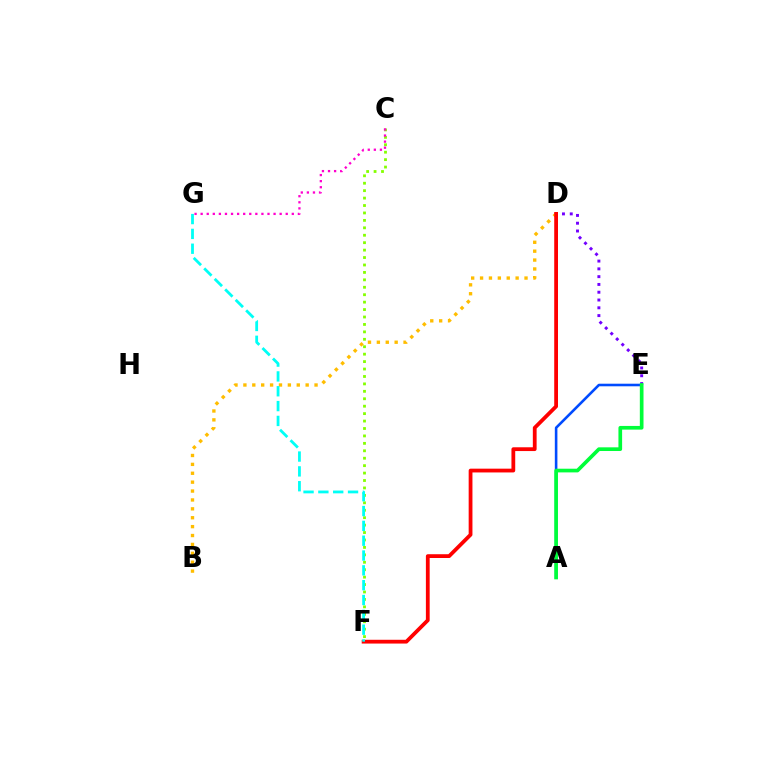{('C', 'F'): [{'color': '#84ff00', 'line_style': 'dotted', 'thickness': 2.02}], ('D', 'E'): [{'color': '#7200ff', 'line_style': 'dotted', 'thickness': 2.12}], ('C', 'G'): [{'color': '#ff00cf', 'line_style': 'dotted', 'thickness': 1.65}], ('B', 'D'): [{'color': '#ffbd00', 'line_style': 'dotted', 'thickness': 2.42}], ('D', 'F'): [{'color': '#ff0000', 'line_style': 'solid', 'thickness': 2.72}], ('A', 'E'): [{'color': '#004bff', 'line_style': 'solid', 'thickness': 1.86}, {'color': '#00ff39', 'line_style': 'solid', 'thickness': 2.65}], ('F', 'G'): [{'color': '#00fff6', 'line_style': 'dashed', 'thickness': 2.01}]}